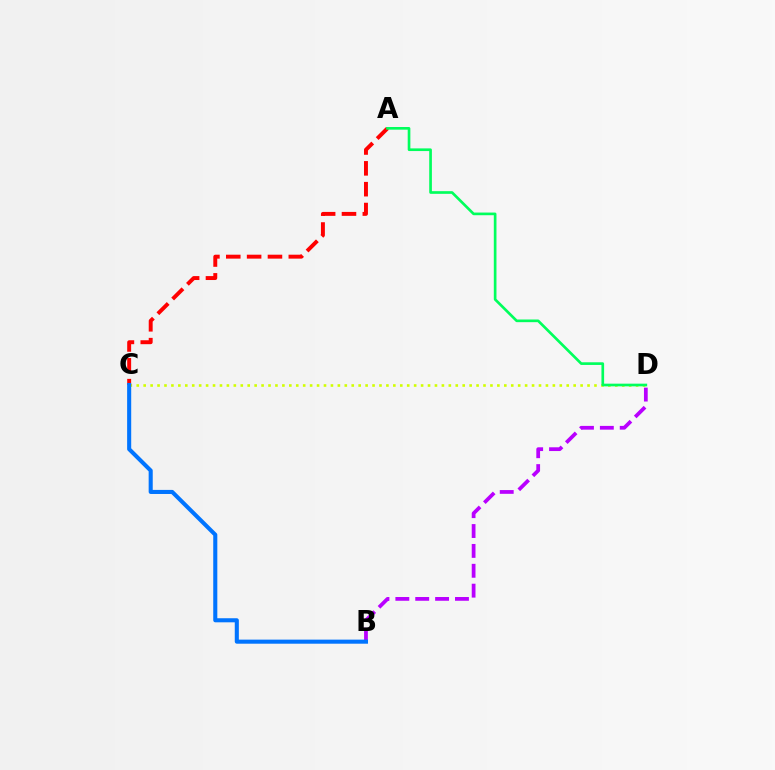{('B', 'D'): [{'color': '#b900ff', 'line_style': 'dashed', 'thickness': 2.7}], ('C', 'D'): [{'color': '#d1ff00', 'line_style': 'dotted', 'thickness': 1.88}], ('A', 'C'): [{'color': '#ff0000', 'line_style': 'dashed', 'thickness': 2.83}], ('B', 'C'): [{'color': '#0074ff', 'line_style': 'solid', 'thickness': 2.93}], ('A', 'D'): [{'color': '#00ff5c', 'line_style': 'solid', 'thickness': 1.92}]}